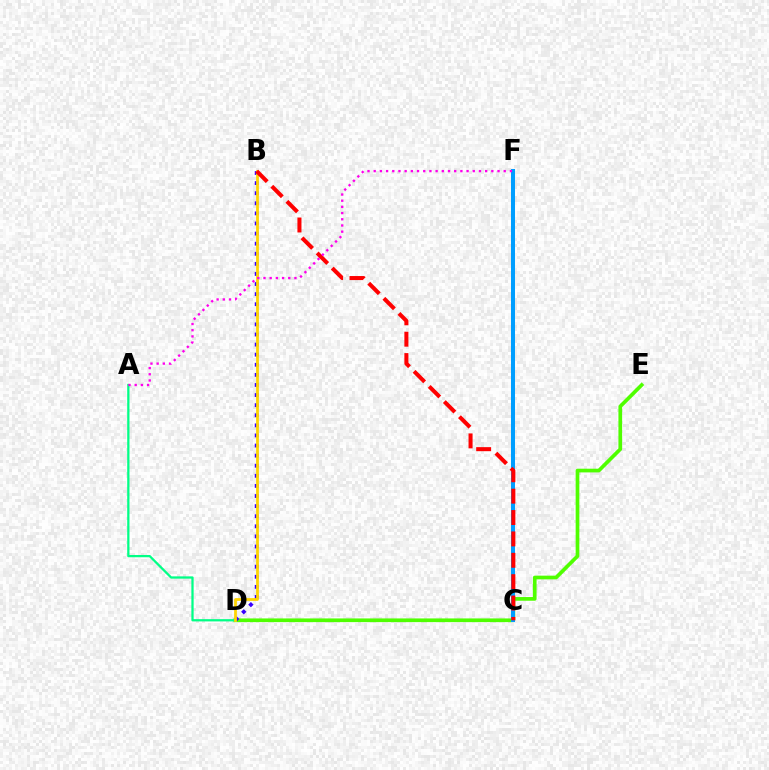{('D', 'E'): [{'color': '#4fff00', 'line_style': 'solid', 'thickness': 2.66}], ('B', 'D'): [{'color': '#3700ff', 'line_style': 'dotted', 'thickness': 2.74}, {'color': '#ffd500', 'line_style': 'solid', 'thickness': 1.99}], ('A', 'D'): [{'color': '#00ff86', 'line_style': 'solid', 'thickness': 1.63}], ('C', 'F'): [{'color': '#009eff', 'line_style': 'solid', 'thickness': 2.9}], ('B', 'C'): [{'color': '#ff0000', 'line_style': 'dashed', 'thickness': 2.9}], ('A', 'F'): [{'color': '#ff00ed', 'line_style': 'dotted', 'thickness': 1.68}]}